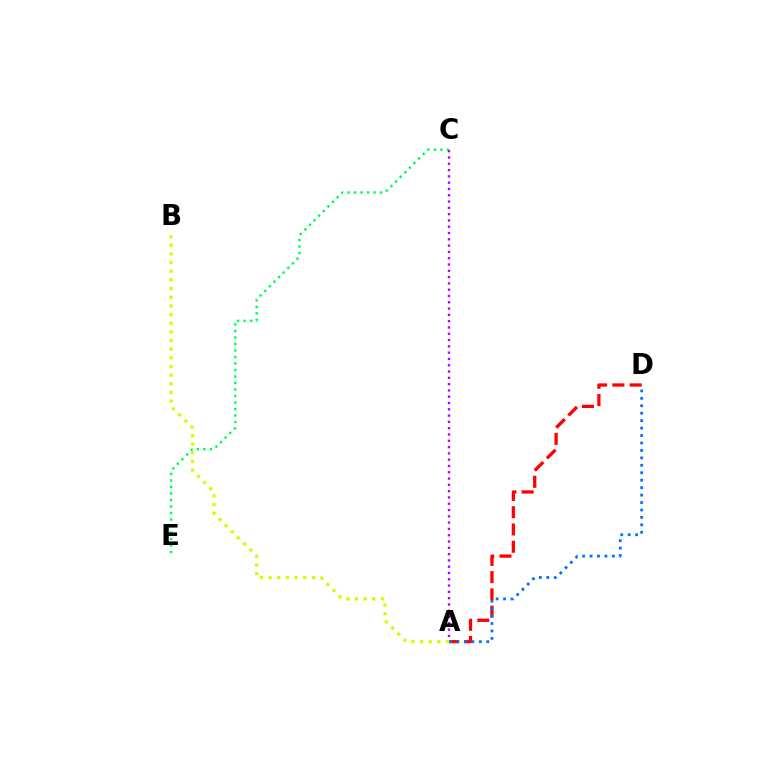{('C', 'E'): [{'color': '#00ff5c', 'line_style': 'dotted', 'thickness': 1.77}], ('A', 'D'): [{'color': '#ff0000', 'line_style': 'dashed', 'thickness': 2.35}, {'color': '#0074ff', 'line_style': 'dotted', 'thickness': 2.02}], ('A', 'C'): [{'color': '#b900ff', 'line_style': 'dotted', 'thickness': 1.71}], ('A', 'B'): [{'color': '#d1ff00', 'line_style': 'dotted', 'thickness': 2.35}]}